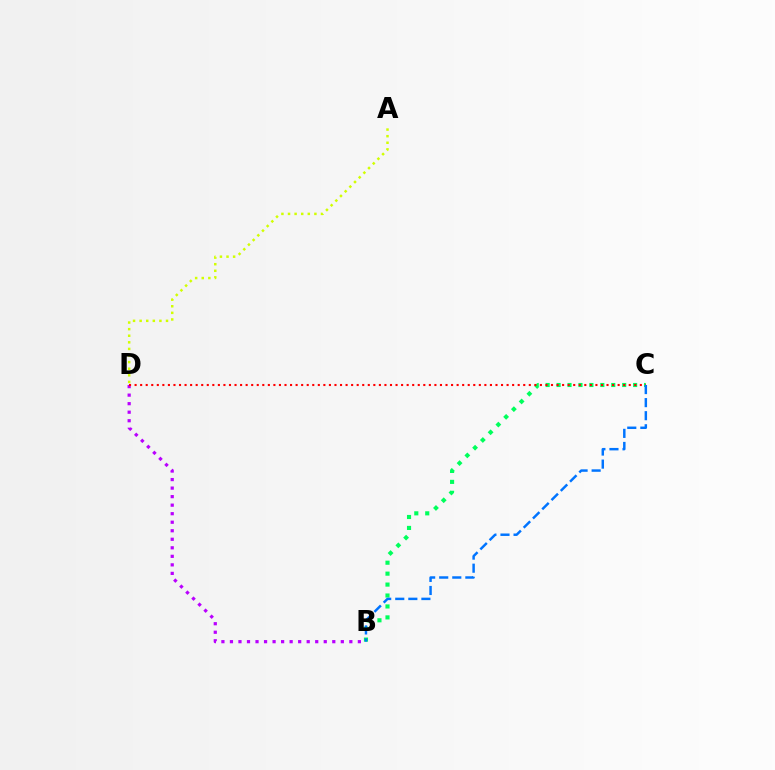{('B', 'D'): [{'color': '#b900ff', 'line_style': 'dotted', 'thickness': 2.32}], ('A', 'D'): [{'color': '#d1ff00', 'line_style': 'dotted', 'thickness': 1.79}], ('B', 'C'): [{'color': '#00ff5c', 'line_style': 'dotted', 'thickness': 2.97}, {'color': '#0074ff', 'line_style': 'dashed', 'thickness': 1.78}], ('C', 'D'): [{'color': '#ff0000', 'line_style': 'dotted', 'thickness': 1.51}]}